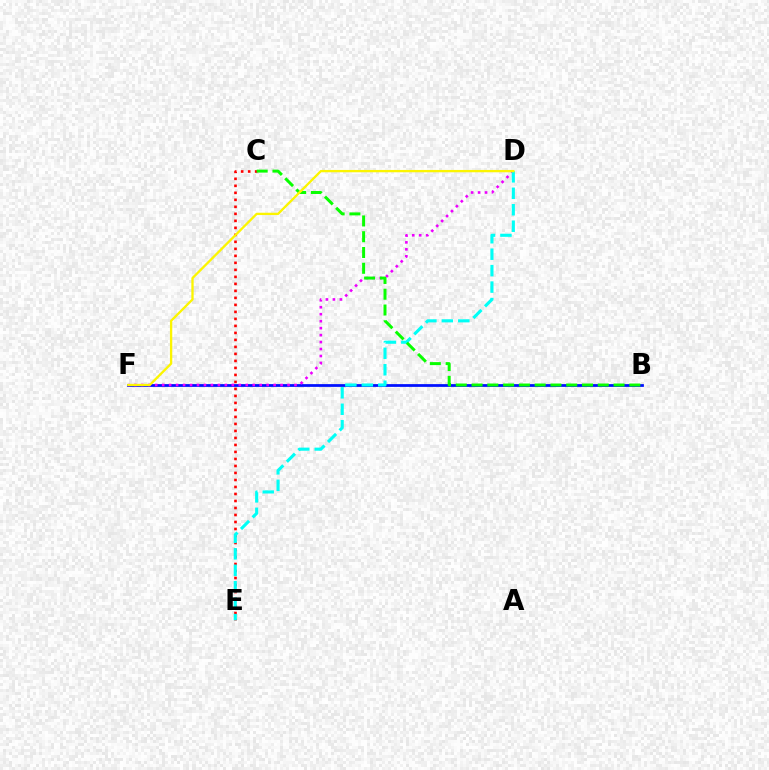{('B', 'F'): [{'color': '#0010ff', 'line_style': 'solid', 'thickness': 1.99}], ('C', 'E'): [{'color': '#ff0000', 'line_style': 'dotted', 'thickness': 1.9}], ('D', 'F'): [{'color': '#ee00ff', 'line_style': 'dotted', 'thickness': 1.89}, {'color': '#fcf500', 'line_style': 'solid', 'thickness': 1.67}], ('D', 'E'): [{'color': '#00fff6', 'line_style': 'dashed', 'thickness': 2.24}], ('B', 'C'): [{'color': '#08ff00', 'line_style': 'dashed', 'thickness': 2.14}]}